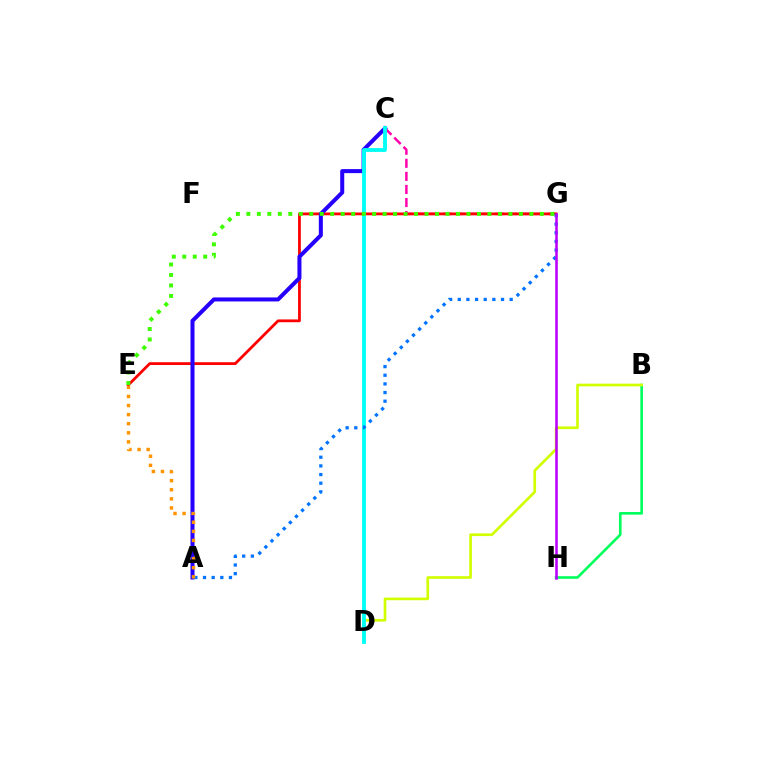{('C', 'G'): [{'color': '#ff00ac', 'line_style': 'dashed', 'thickness': 1.78}], ('B', 'H'): [{'color': '#00ff5c', 'line_style': 'solid', 'thickness': 1.9}], ('E', 'G'): [{'color': '#ff0000', 'line_style': 'solid', 'thickness': 2.01}, {'color': '#3dff00', 'line_style': 'dotted', 'thickness': 2.85}], ('A', 'C'): [{'color': '#2500ff', 'line_style': 'solid', 'thickness': 2.9}], ('B', 'D'): [{'color': '#d1ff00', 'line_style': 'solid', 'thickness': 1.92}], ('C', 'D'): [{'color': '#00fff6', 'line_style': 'solid', 'thickness': 2.78}], ('A', 'G'): [{'color': '#0074ff', 'line_style': 'dotted', 'thickness': 2.35}], ('G', 'H'): [{'color': '#b900ff', 'line_style': 'solid', 'thickness': 1.84}], ('A', 'E'): [{'color': '#ff9400', 'line_style': 'dotted', 'thickness': 2.47}]}